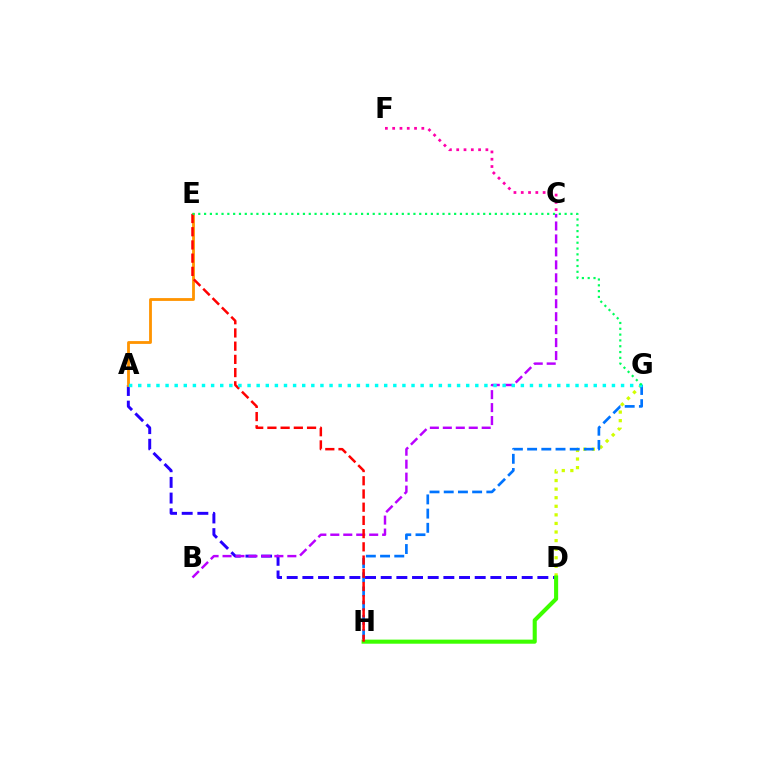{('A', 'D'): [{'color': '#2500ff', 'line_style': 'dashed', 'thickness': 2.13}], ('D', 'G'): [{'color': '#d1ff00', 'line_style': 'dotted', 'thickness': 2.33}], ('B', 'C'): [{'color': '#b900ff', 'line_style': 'dashed', 'thickness': 1.76}], ('A', 'E'): [{'color': '#ff9400', 'line_style': 'solid', 'thickness': 2.02}], ('D', 'H'): [{'color': '#3dff00', 'line_style': 'solid', 'thickness': 2.94}], ('G', 'H'): [{'color': '#0074ff', 'line_style': 'dashed', 'thickness': 1.93}], ('E', 'H'): [{'color': '#ff0000', 'line_style': 'dashed', 'thickness': 1.8}], ('A', 'G'): [{'color': '#00fff6', 'line_style': 'dotted', 'thickness': 2.48}], ('E', 'G'): [{'color': '#00ff5c', 'line_style': 'dotted', 'thickness': 1.58}], ('C', 'F'): [{'color': '#ff00ac', 'line_style': 'dotted', 'thickness': 1.98}]}